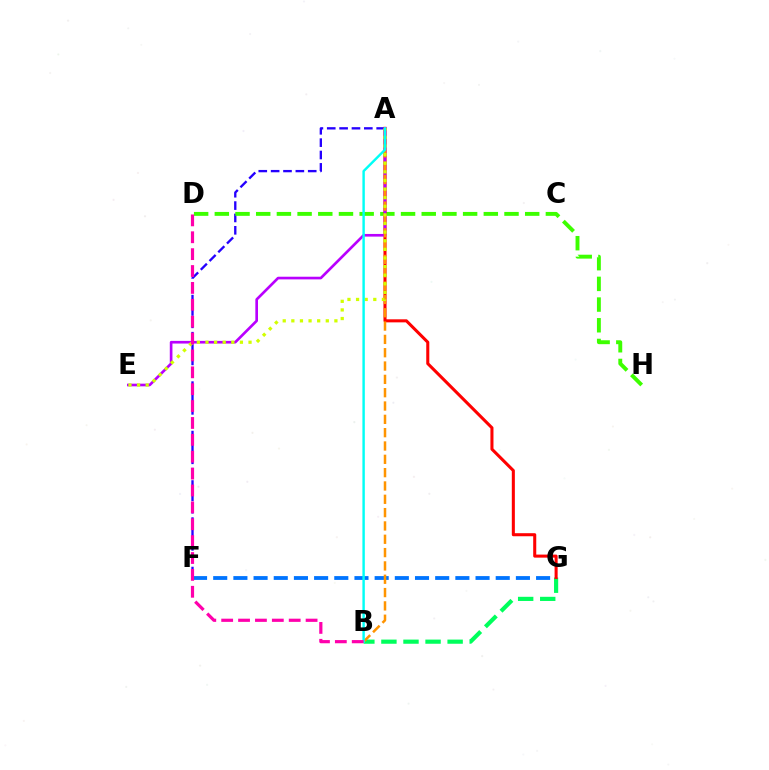{('A', 'F'): [{'color': '#2500ff', 'line_style': 'dashed', 'thickness': 1.68}], ('B', 'G'): [{'color': '#00ff5c', 'line_style': 'dashed', 'thickness': 3.0}], ('D', 'H'): [{'color': '#3dff00', 'line_style': 'dashed', 'thickness': 2.81}], ('F', 'G'): [{'color': '#0074ff', 'line_style': 'dashed', 'thickness': 2.74}], ('A', 'G'): [{'color': '#ff0000', 'line_style': 'solid', 'thickness': 2.2}], ('A', 'E'): [{'color': '#b900ff', 'line_style': 'solid', 'thickness': 1.91}, {'color': '#d1ff00', 'line_style': 'dotted', 'thickness': 2.34}], ('A', 'B'): [{'color': '#ff9400', 'line_style': 'dashed', 'thickness': 1.81}, {'color': '#00fff6', 'line_style': 'solid', 'thickness': 1.75}], ('B', 'D'): [{'color': '#ff00ac', 'line_style': 'dashed', 'thickness': 2.29}]}